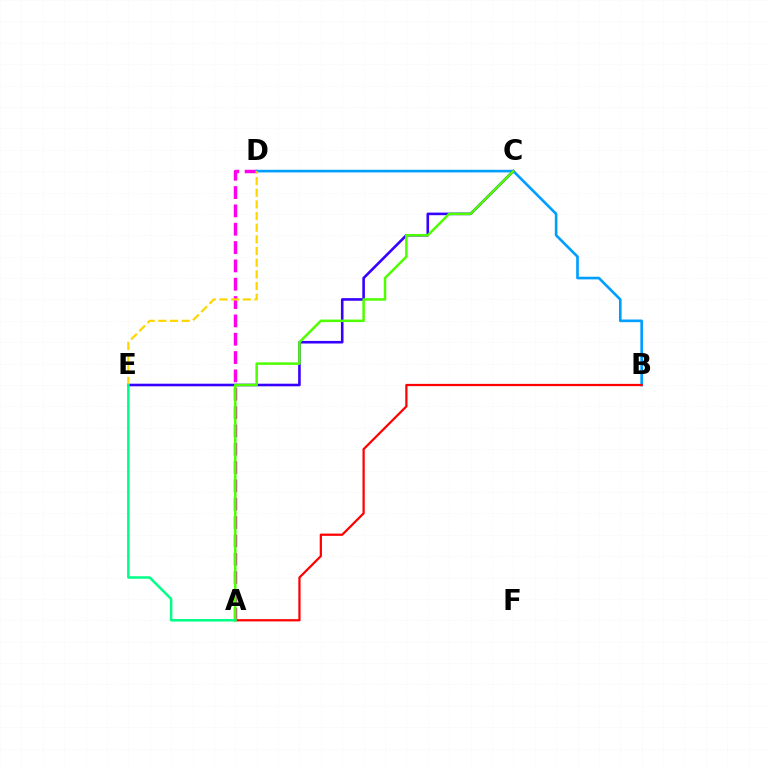{('A', 'D'): [{'color': '#ff00ed', 'line_style': 'dashed', 'thickness': 2.49}], ('B', 'D'): [{'color': '#009eff', 'line_style': 'solid', 'thickness': 1.9}], ('C', 'E'): [{'color': '#3700ff', 'line_style': 'solid', 'thickness': 1.87}], ('D', 'E'): [{'color': '#ffd500', 'line_style': 'dashed', 'thickness': 1.58}], ('A', 'B'): [{'color': '#ff0000', 'line_style': 'solid', 'thickness': 1.61}], ('A', 'C'): [{'color': '#4fff00', 'line_style': 'solid', 'thickness': 1.81}], ('A', 'E'): [{'color': '#00ff86', 'line_style': 'solid', 'thickness': 1.8}]}